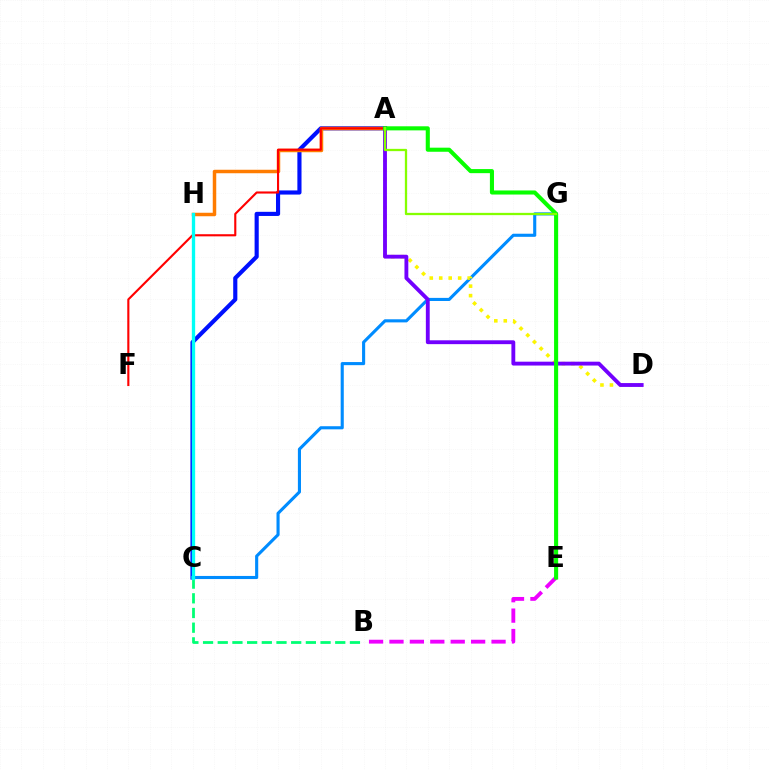{('A', 'C'): [{'color': '#0010ff', 'line_style': 'solid', 'thickness': 2.98}], ('A', 'H'): [{'color': '#ff7c00', 'line_style': 'solid', 'thickness': 2.51}], ('E', 'G'): [{'color': '#ff0094', 'line_style': 'dotted', 'thickness': 1.58}], ('C', 'G'): [{'color': '#008cff', 'line_style': 'solid', 'thickness': 2.24}], ('A', 'F'): [{'color': '#ff0000', 'line_style': 'solid', 'thickness': 1.53}], ('B', 'E'): [{'color': '#ee00ff', 'line_style': 'dashed', 'thickness': 2.77}], ('A', 'D'): [{'color': '#fcf500', 'line_style': 'dotted', 'thickness': 2.58}, {'color': '#7200ff', 'line_style': 'solid', 'thickness': 2.77}], ('B', 'C'): [{'color': '#00ff74', 'line_style': 'dashed', 'thickness': 2.0}], ('C', 'H'): [{'color': '#00fff6', 'line_style': 'solid', 'thickness': 2.39}], ('A', 'E'): [{'color': '#08ff00', 'line_style': 'solid', 'thickness': 2.94}], ('A', 'G'): [{'color': '#84ff00', 'line_style': 'solid', 'thickness': 1.65}]}